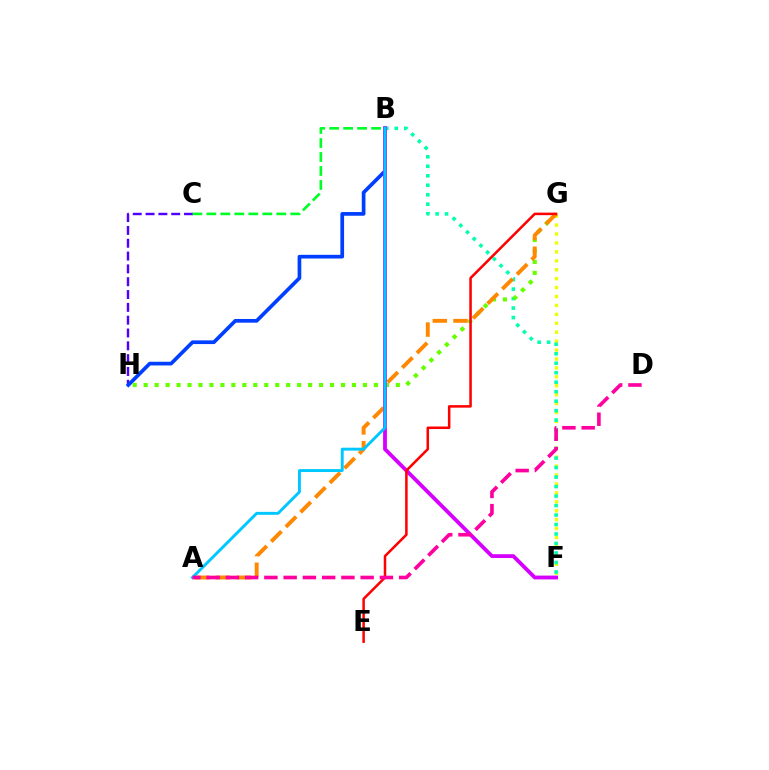{('F', 'G'): [{'color': '#eeff00', 'line_style': 'dotted', 'thickness': 2.42}], ('B', 'F'): [{'color': '#00ffaf', 'line_style': 'dotted', 'thickness': 2.58}, {'color': '#d600ff', 'line_style': 'solid', 'thickness': 2.75}], ('C', 'H'): [{'color': '#4f00ff', 'line_style': 'dashed', 'thickness': 1.74}], ('B', 'H'): [{'color': '#003fff', 'line_style': 'solid', 'thickness': 2.66}], ('G', 'H'): [{'color': '#66ff00', 'line_style': 'dotted', 'thickness': 2.98}], ('A', 'G'): [{'color': '#ff8800', 'line_style': 'dashed', 'thickness': 2.82}], ('A', 'B'): [{'color': '#00c7ff', 'line_style': 'solid', 'thickness': 2.11}], ('E', 'G'): [{'color': '#ff0000', 'line_style': 'solid', 'thickness': 1.82}], ('B', 'C'): [{'color': '#00ff27', 'line_style': 'dashed', 'thickness': 1.9}], ('A', 'D'): [{'color': '#ff00a0', 'line_style': 'dashed', 'thickness': 2.62}]}